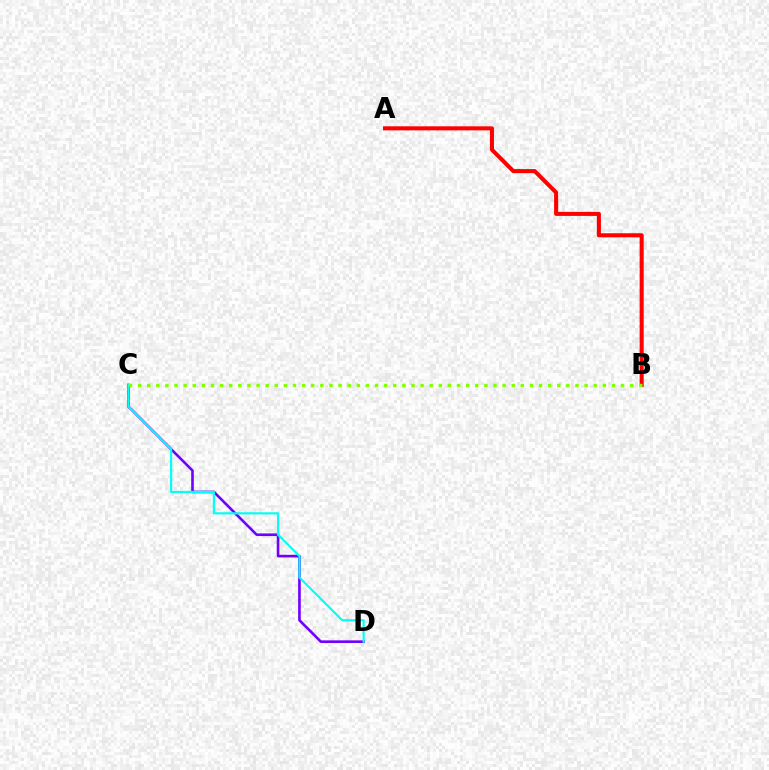{('C', 'D'): [{'color': '#7200ff', 'line_style': 'solid', 'thickness': 1.9}, {'color': '#00fff6', 'line_style': 'solid', 'thickness': 1.56}], ('A', 'B'): [{'color': '#ff0000', 'line_style': 'solid', 'thickness': 2.92}], ('B', 'C'): [{'color': '#84ff00', 'line_style': 'dotted', 'thickness': 2.48}]}